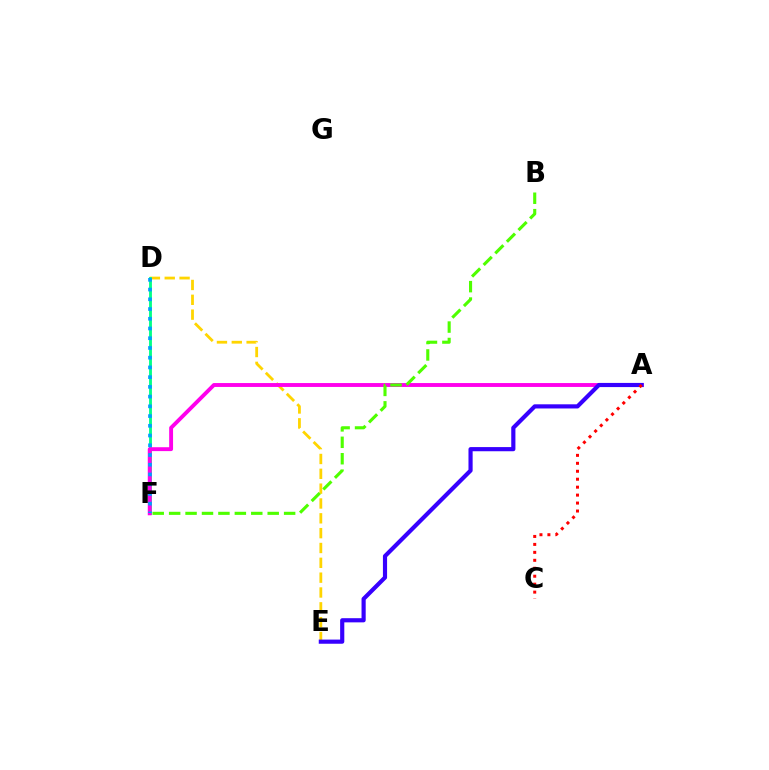{('D', 'E'): [{'color': '#ffd500', 'line_style': 'dashed', 'thickness': 2.02}], ('D', 'F'): [{'color': '#00ff86', 'line_style': 'solid', 'thickness': 2.05}, {'color': '#009eff', 'line_style': 'dotted', 'thickness': 2.64}], ('A', 'F'): [{'color': '#ff00ed', 'line_style': 'solid', 'thickness': 2.8}], ('A', 'E'): [{'color': '#3700ff', 'line_style': 'solid', 'thickness': 3.0}], ('A', 'C'): [{'color': '#ff0000', 'line_style': 'dotted', 'thickness': 2.16}], ('B', 'F'): [{'color': '#4fff00', 'line_style': 'dashed', 'thickness': 2.23}]}